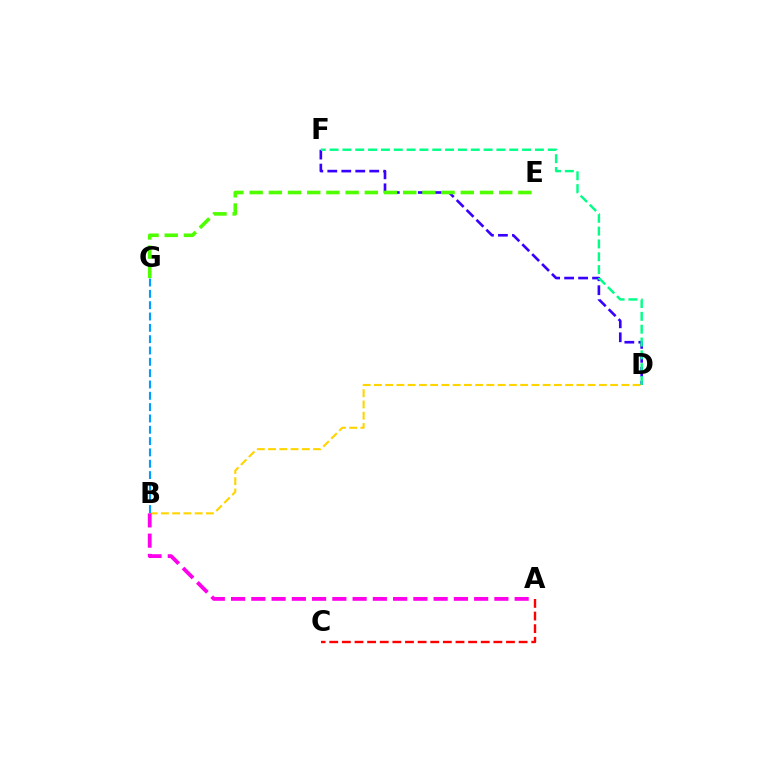{('D', 'F'): [{'color': '#3700ff', 'line_style': 'dashed', 'thickness': 1.9}, {'color': '#00ff86', 'line_style': 'dashed', 'thickness': 1.74}], ('A', 'C'): [{'color': '#ff0000', 'line_style': 'dashed', 'thickness': 1.72}], ('B', 'D'): [{'color': '#ffd500', 'line_style': 'dashed', 'thickness': 1.53}], ('B', 'G'): [{'color': '#009eff', 'line_style': 'dashed', 'thickness': 1.54}], ('E', 'G'): [{'color': '#4fff00', 'line_style': 'dashed', 'thickness': 2.61}], ('A', 'B'): [{'color': '#ff00ed', 'line_style': 'dashed', 'thickness': 2.75}]}